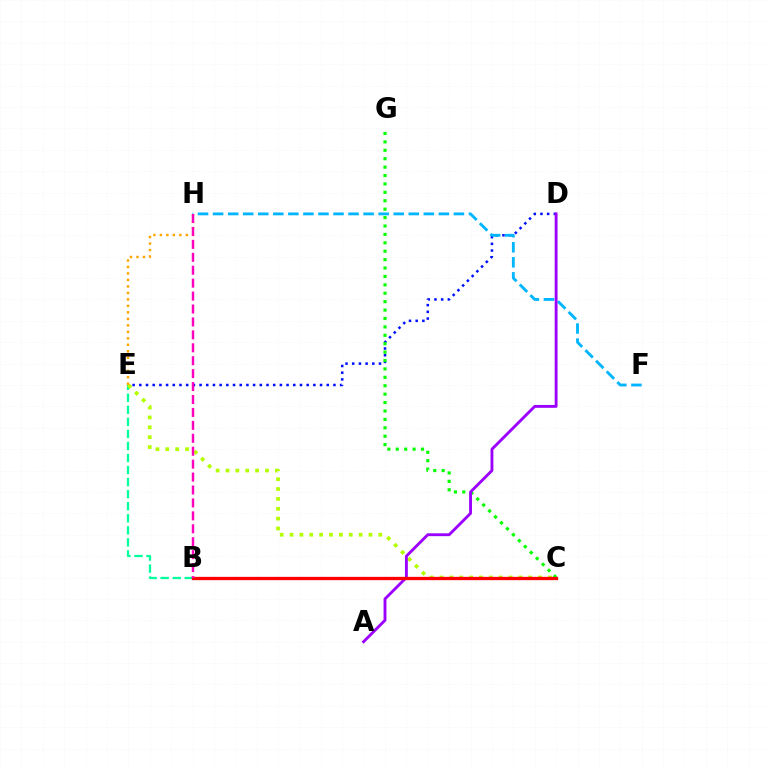{('D', 'E'): [{'color': '#0010ff', 'line_style': 'dotted', 'thickness': 1.82}], ('F', 'H'): [{'color': '#00b5ff', 'line_style': 'dashed', 'thickness': 2.04}], ('B', 'E'): [{'color': '#00ff9d', 'line_style': 'dashed', 'thickness': 1.64}], ('C', 'G'): [{'color': '#08ff00', 'line_style': 'dotted', 'thickness': 2.28}], ('C', 'E'): [{'color': '#b3ff00', 'line_style': 'dotted', 'thickness': 2.68}], ('E', 'H'): [{'color': '#ffa500', 'line_style': 'dotted', 'thickness': 1.76}], ('A', 'D'): [{'color': '#9b00ff', 'line_style': 'solid', 'thickness': 2.06}], ('B', 'C'): [{'color': '#ff0000', 'line_style': 'solid', 'thickness': 2.38}], ('B', 'H'): [{'color': '#ff00bd', 'line_style': 'dashed', 'thickness': 1.76}]}